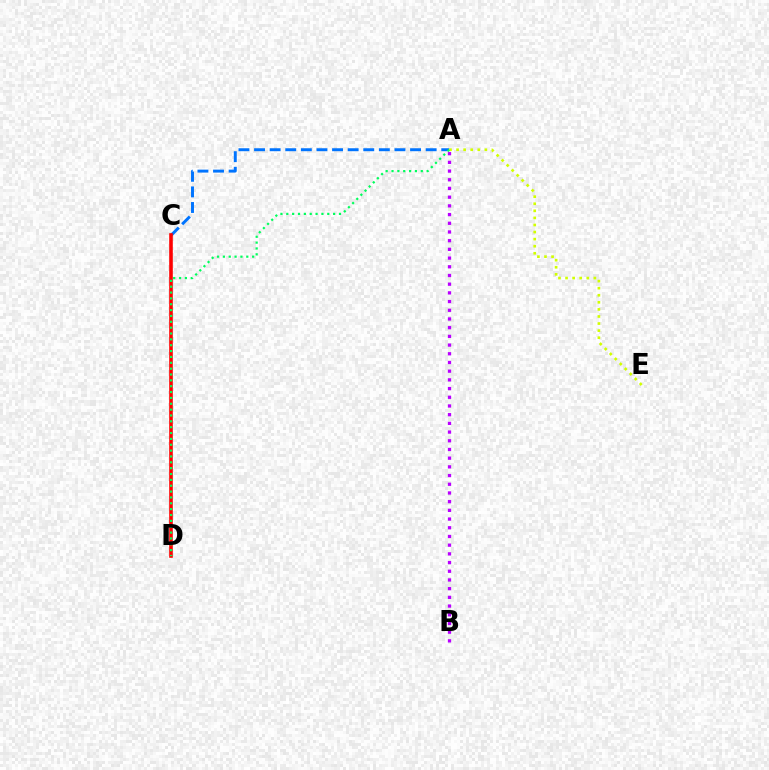{('A', 'C'): [{'color': '#0074ff', 'line_style': 'dashed', 'thickness': 2.12}], ('A', 'E'): [{'color': '#d1ff00', 'line_style': 'dotted', 'thickness': 1.92}], ('C', 'D'): [{'color': '#ff0000', 'line_style': 'solid', 'thickness': 2.59}], ('A', 'D'): [{'color': '#00ff5c', 'line_style': 'dotted', 'thickness': 1.59}], ('A', 'B'): [{'color': '#b900ff', 'line_style': 'dotted', 'thickness': 2.36}]}